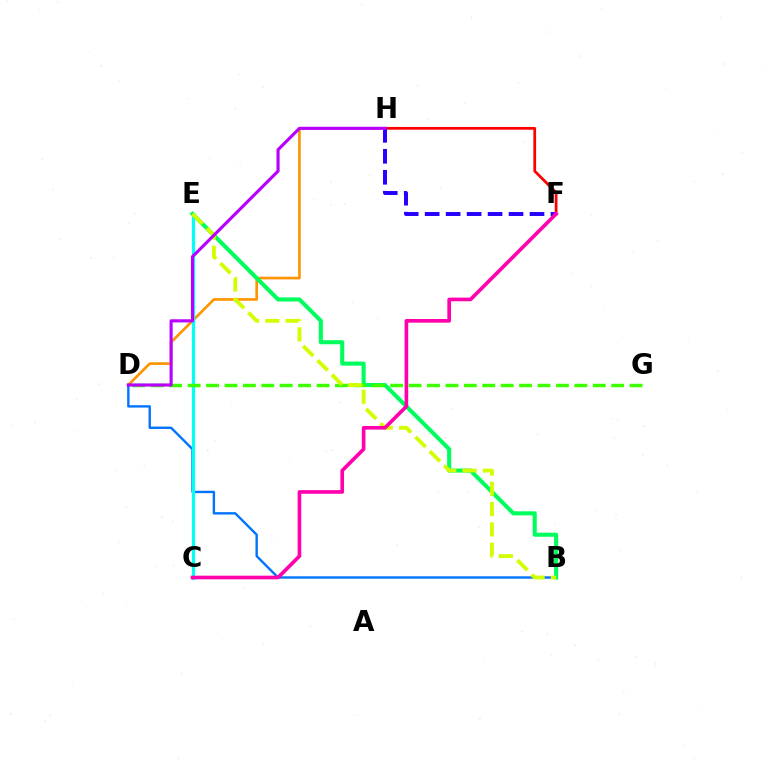{('D', 'H'): [{'color': '#ff9400', 'line_style': 'solid', 'thickness': 1.91}, {'color': '#b900ff', 'line_style': 'solid', 'thickness': 2.24}], ('F', 'H'): [{'color': '#ff0000', 'line_style': 'solid', 'thickness': 1.98}, {'color': '#2500ff', 'line_style': 'dashed', 'thickness': 2.85}], ('B', 'D'): [{'color': '#0074ff', 'line_style': 'solid', 'thickness': 1.72}], ('C', 'E'): [{'color': '#00fff6', 'line_style': 'solid', 'thickness': 2.28}], ('B', 'E'): [{'color': '#00ff5c', 'line_style': 'solid', 'thickness': 2.94}, {'color': '#d1ff00', 'line_style': 'dashed', 'thickness': 2.76}], ('D', 'G'): [{'color': '#3dff00', 'line_style': 'dashed', 'thickness': 2.5}], ('C', 'F'): [{'color': '#ff00ac', 'line_style': 'solid', 'thickness': 2.62}]}